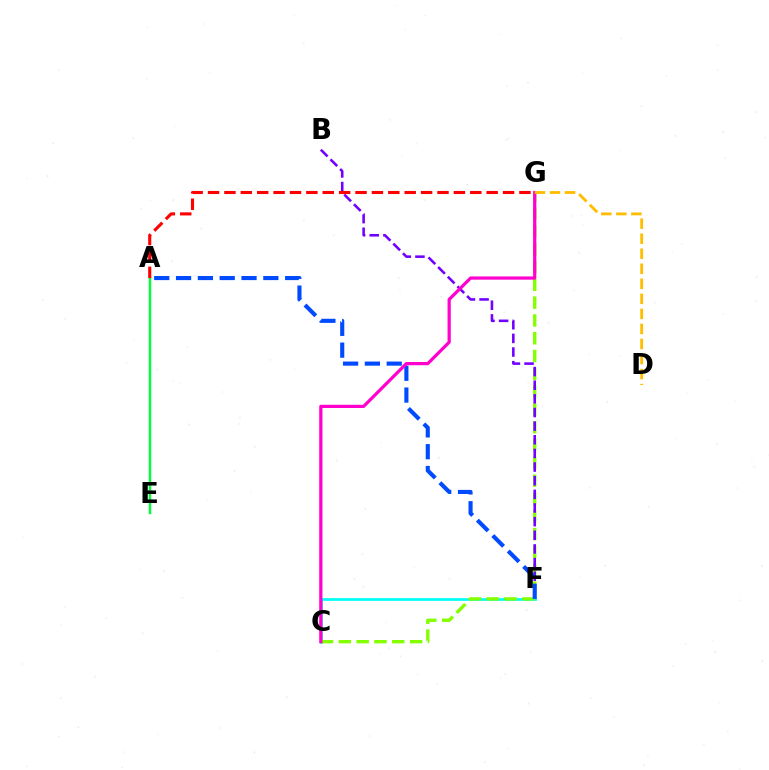{('C', 'F'): [{'color': '#00fff6', 'line_style': 'solid', 'thickness': 1.96}], ('C', 'G'): [{'color': '#84ff00', 'line_style': 'dashed', 'thickness': 2.42}, {'color': '#ff00cf', 'line_style': 'solid', 'thickness': 2.32}], ('B', 'F'): [{'color': '#7200ff', 'line_style': 'dashed', 'thickness': 1.85}], ('A', 'E'): [{'color': '#00ff39', 'line_style': 'solid', 'thickness': 1.76}], ('A', 'F'): [{'color': '#004bff', 'line_style': 'dashed', 'thickness': 2.96}], ('D', 'G'): [{'color': '#ffbd00', 'line_style': 'dashed', 'thickness': 2.04}], ('A', 'G'): [{'color': '#ff0000', 'line_style': 'dashed', 'thickness': 2.23}]}